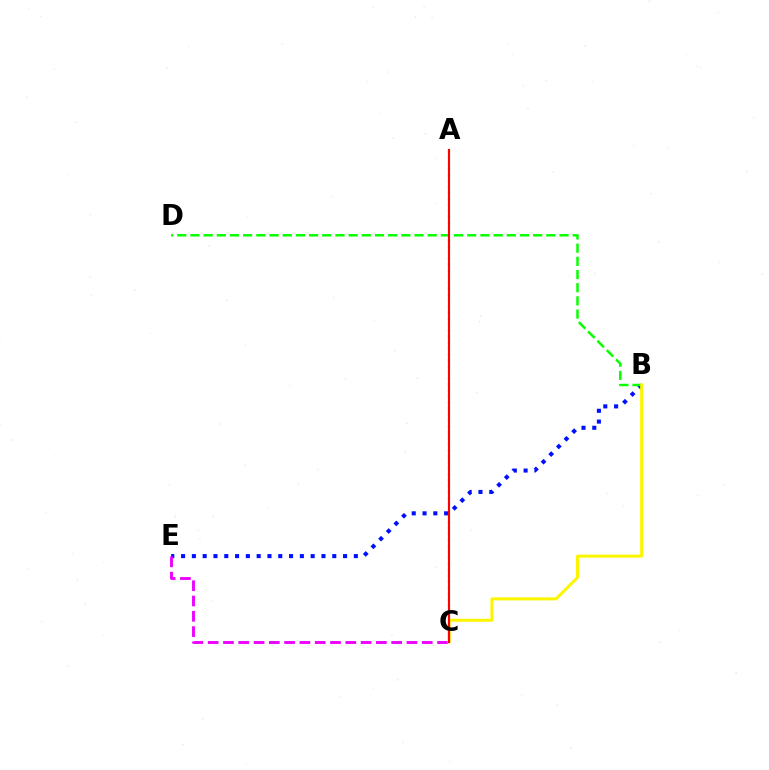{('B', 'E'): [{'color': '#0010ff', 'line_style': 'dotted', 'thickness': 2.93}], ('C', 'E'): [{'color': '#ee00ff', 'line_style': 'dashed', 'thickness': 2.08}], ('A', 'C'): [{'color': '#00fff6', 'line_style': 'dotted', 'thickness': 1.63}, {'color': '#ff0000', 'line_style': 'solid', 'thickness': 1.55}], ('B', 'D'): [{'color': '#08ff00', 'line_style': 'dashed', 'thickness': 1.79}], ('B', 'C'): [{'color': '#fcf500', 'line_style': 'solid', 'thickness': 2.17}]}